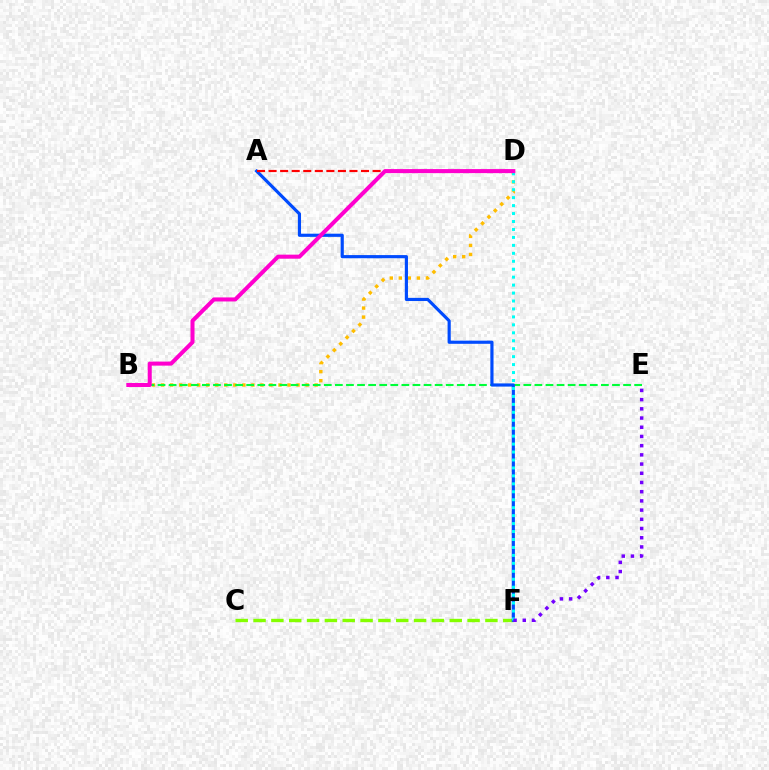{('C', 'F'): [{'color': '#84ff00', 'line_style': 'dashed', 'thickness': 2.42}], ('B', 'D'): [{'color': '#ffbd00', 'line_style': 'dotted', 'thickness': 2.45}, {'color': '#ff00cf', 'line_style': 'solid', 'thickness': 2.91}], ('B', 'E'): [{'color': '#00ff39', 'line_style': 'dashed', 'thickness': 1.51}], ('A', 'F'): [{'color': '#004bff', 'line_style': 'solid', 'thickness': 2.28}], ('D', 'F'): [{'color': '#00fff6', 'line_style': 'dotted', 'thickness': 2.16}], ('A', 'D'): [{'color': '#ff0000', 'line_style': 'dashed', 'thickness': 1.57}], ('E', 'F'): [{'color': '#7200ff', 'line_style': 'dotted', 'thickness': 2.5}]}